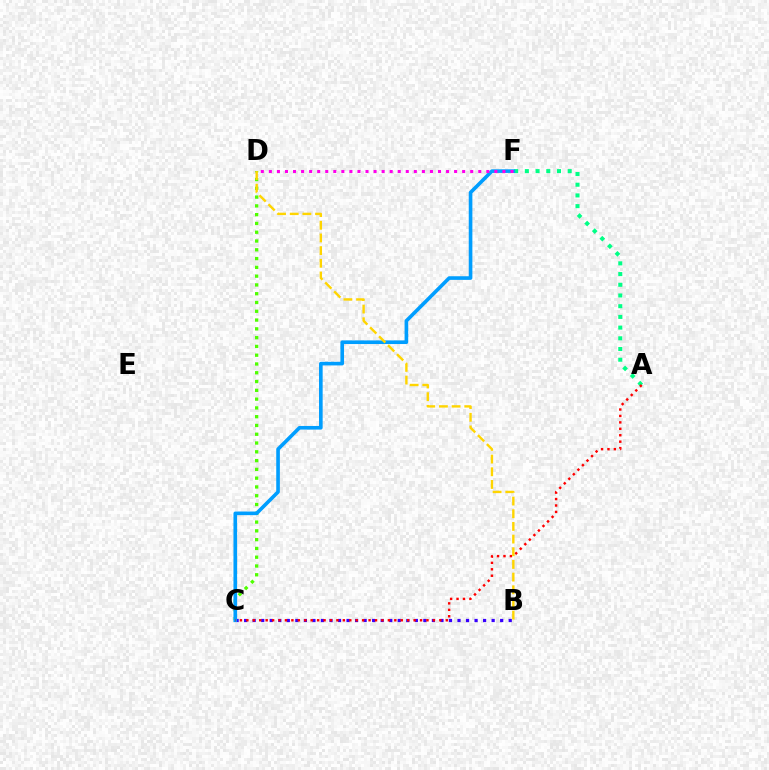{('A', 'F'): [{'color': '#00ff86', 'line_style': 'dotted', 'thickness': 2.91}], ('B', 'C'): [{'color': '#3700ff', 'line_style': 'dotted', 'thickness': 2.32}], ('C', 'D'): [{'color': '#4fff00', 'line_style': 'dotted', 'thickness': 2.39}], ('C', 'F'): [{'color': '#009eff', 'line_style': 'solid', 'thickness': 2.61}], ('D', 'F'): [{'color': '#ff00ed', 'line_style': 'dotted', 'thickness': 2.19}], ('A', 'C'): [{'color': '#ff0000', 'line_style': 'dotted', 'thickness': 1.75}], ('B', 'D'): [{'color': '#ffd500', 'line_style': 'dashed', 'thickness': 1.72}]}